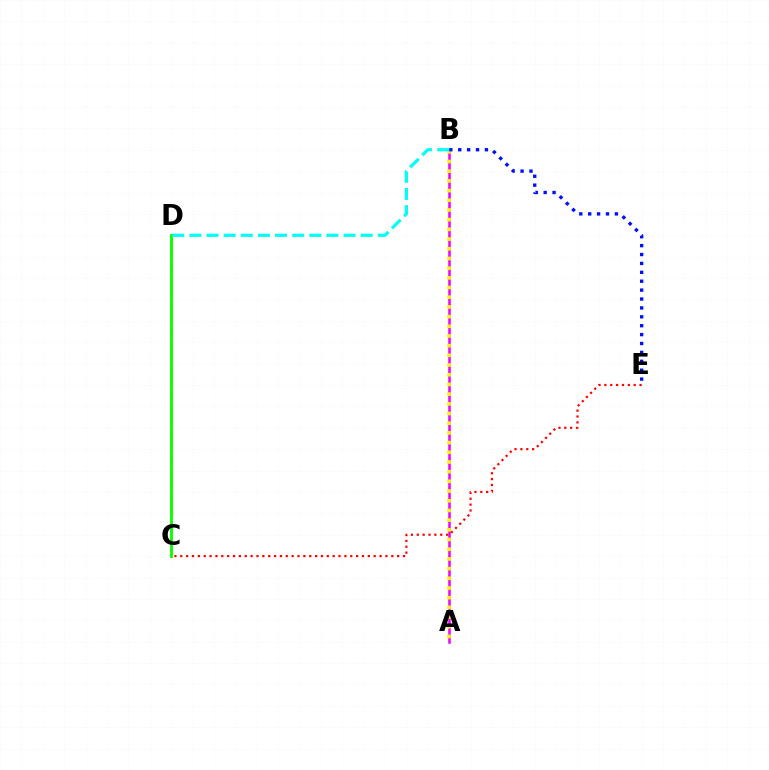{('C', 'E'): [{'color': '#ff0000', 'line_style': 'dotted', 'thickness': 1.59}], ('A', 'B'): [{'color': '#ee00ff', 'line_style': 'solid', 'thickness': 1.81}, {'color': '#fcf500', 'line_style': 'dotted', 'thickness': 2.63}], ('C', 'D'): [{'color': '#08ff00', 'line_style': 'solid', 'thickness': 2.07}], ('B', 'E'): [{'color': '#0010ff', 'line_style': 'dotted', 'thickness': 2.42}], ('B', 'D'): [{'color': '#00fff6', 'line_style': 'dashed', 'thickness': 2.33}]}